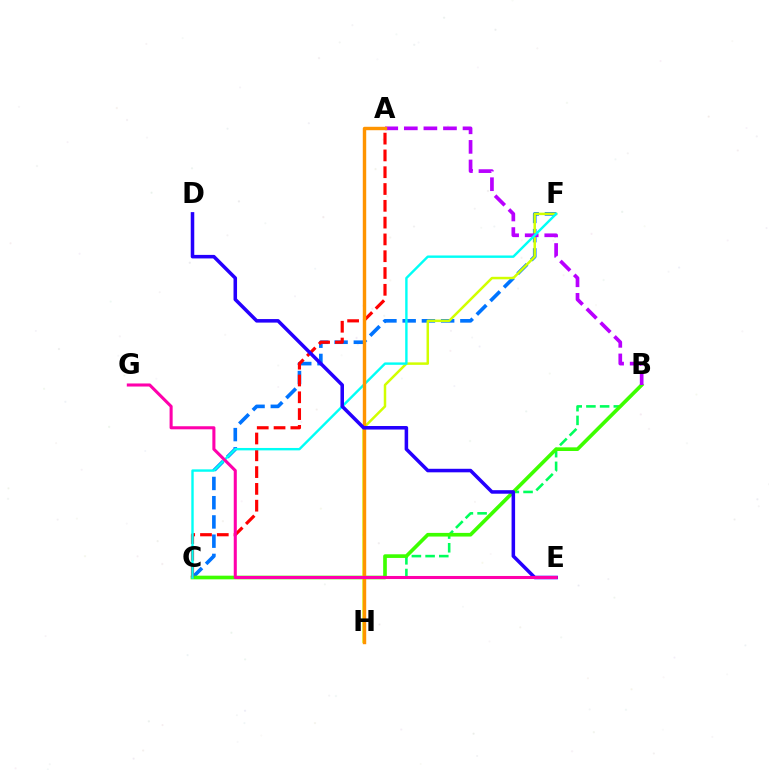{('B', 'C'): [{'color': '#00ff5c', 'line_style': 'dashed', 'thickness': 1.86}, {'color': '#3dff00', 'line_style': 'solid', 'thickness': 2.63}], ('C', 'F'): [{'color': '#0074ff', 'line_style': 'dashed', 'thickness': 2.61}, {'color': '#00fff6', 'line_style': 'solid', 'thickness': 1.73}], ('A', 'C'): [{'color': '#ff0000', 'line_style': 'dashed', 'thickness': 2.28}], ('F', 'H'): [{'color': '#d1ff00', 'line_style': 'solid', 'thickness': 1.8}], ('A', 'B'): [{'color': '#b900ff', 'line_style': 'dashed', 'thickness': 2.66}], ('A', 'H'): [{'color': '#ff9400', 'line_style': 'solid', 'thickness': 2.46}], ('D', 'E'): [{'color': '#2500ff', 'line_style': 'solid', 'thickness': 2.55}], ('E', 'G'): [{'color': '#ff00ac', 'line_style': 'solid', 'thickness': 2.21}]}